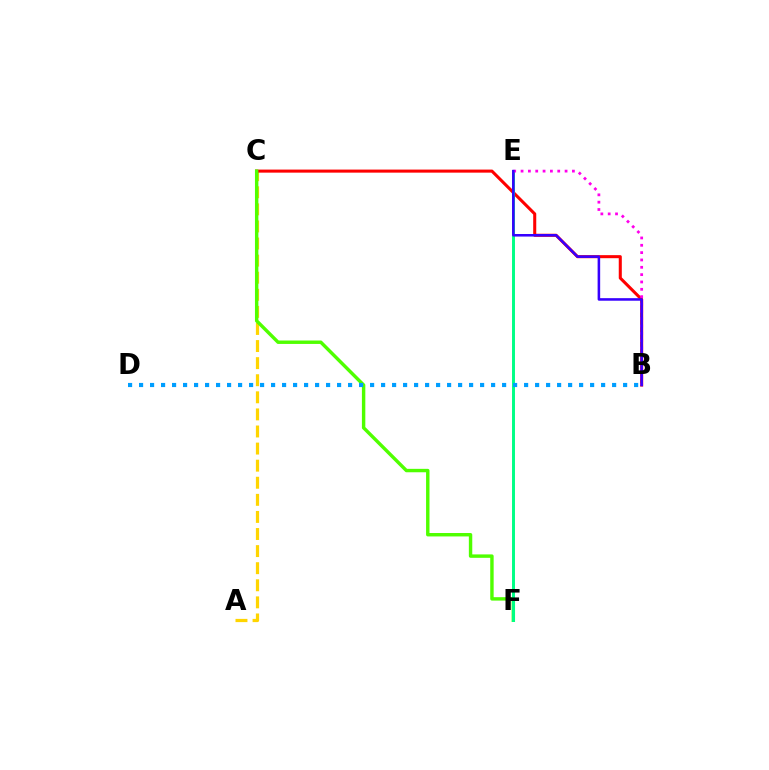{('A', 'C'): [{'color': '#ffd500', 'line_style': 'dashed', 'thickness': 2.32}], ('B', 'C'): [{'color': '#ff0000', 'line_style': 'solid', 'thickness': 2.2}], ('C', 'F'): [{'color': '#4fff00', 'line_style': 'solid', 'thickness': 2.46}], ('E', 'F'): [{'color': '#00ff86', 'line_style': 'solid', 'thickness': 2.13}], ('B', 'E'): [{'color': '#ff00ed', 'line_style': 'dotted', 'thickness': 1.99}, {'color': '#3700ff', 'line_style': 'solid', 'thickness': 1.84}], ('B', 'D'): [{'color': '#009eff', 'line_style': 'dotted', 'thickness': 2.99}]}